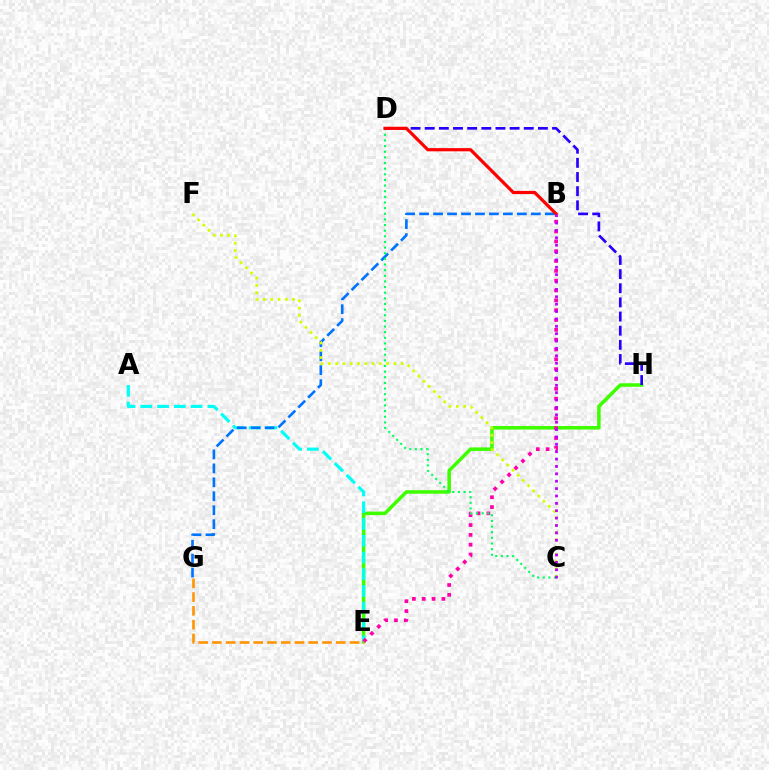{('E', 'H'): [{'color': '#3dff00', 'line_style': 'solid', 'thickness': 2.54}], ('A', 'E'): [{'color': '#00fff6', 'line_style': 'dashed', 'thickness': 2.28}], ('B', 'G'): [{'color': '#0074ff', 'line_style': 'dashed', 'thickness': 1.9}], ('D', 'H'): [{'color': '#2500ff', 'line_style': 'dashed', 'thickness': 1.92}], ('B', 'E'): [{'color': '#ff00ac', 'line_style': 'dotted', 'thickness': 2.67}], ('C', 'D'): [{'color': '#00ff5c', 'line_style': 'dotted', 'thickness': 1.53}], ('C', 'F'): [{'color': '#d1ff00', 'line_style': 'dotted', 'thickness': 1.98}], ('E', 'G'): [{'color': '#ff9400', 'line_style': 'dashed', 'thickness': 1.87}], ('B', 'D'): [{'color': '#ff0000', 'line_style': 'solid', 'thickness': 2.3}], ('B', 'C'): [{'color': '#b900ff', 'line_style': 'dotted', 'thickness': 2.0}]}